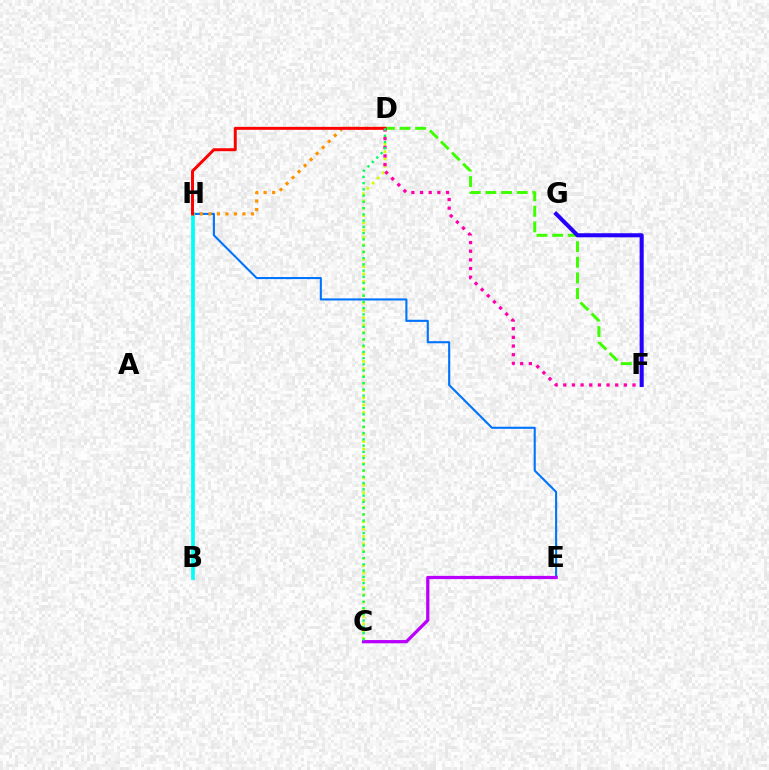{('E', 'H'): [{'color': '#0074ff', 'line_style': 'solid', 'thickness': 1.51}], ('C', 'E'): [{'color': '#b900ff', 'line_style': 'solid', 'thickness': 2.33}], ('C', 'D'): [{'color': '#d1ff00', 'line_style': 'dotted', 'thickness': 1.98}, {'color': '#00ff5c', 'line_style': 'dotted', 'thickness': 1.7}], ('B', 'H'): [{'color': '#00fff6', 'line_style': 'solid', 'thickness': 2.67}], ('D', 'F'): [{'color': '#3dff00', 'line_style': 'dashed', 'thickness': 2.12}, {'color': '#ff00ac', 'line_style': 'dotted', 'thickness': 2.35}], ('D', 'H'): [{'color': '#ff9400', 'line_style': 'dotted', 'thickness': 2.31}, {'color': '#ff0000', 'line_style': 'solid', 'thickness': 2.13}], ('F', 'G'): [{'color': '#2500ff', 'line_style': 'solid', 'thickness': 2.93}]}